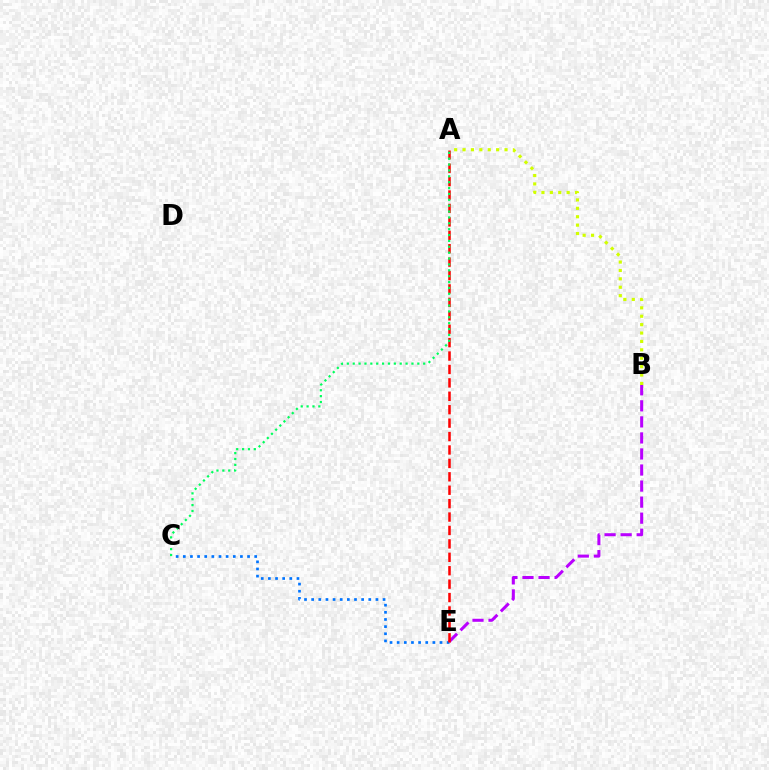{('C', 'E'): [{'color': '#0074ff', 'line_style': 'dotted', 'thickness': 1.94}], ('A', 'B'): [{'color': '#d1ff00', 'line_style': 'dotted', 'thickness': 2.28}], ('B', 'E'): [{'color': '#b900ff', 'line_style': 'dashed', 'thickness': 2.18}], ('A', 'E'): [{'color': '#ff0000', 'line_style': 'dashed', 'thickness': 1.82}], ('A', 'C'): [{'color': '#00ff5c', 'line_style': 'dotted', 'thickness': 1.6}]}